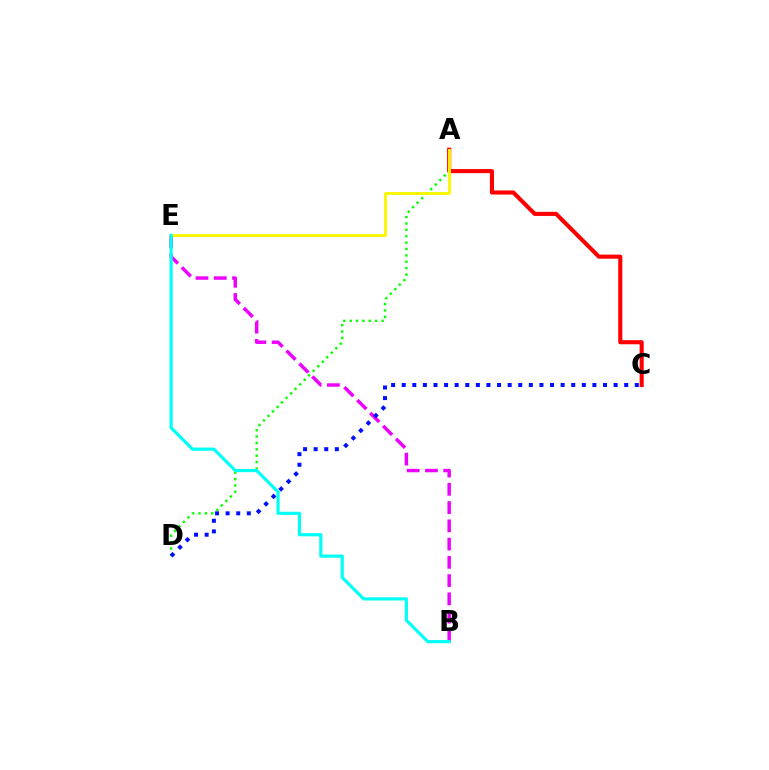{('A', 'D'): [{'color': '#08ff00', 'line_style': 'dotted', 'thickness': 1.74}], ('B', 'E'): [{'color': '#ee00ff', 'line_style': 'dashed', 'thickness': 2.48}, {'color': '#00fff6', 'line_style': 'solid', 'thickness': 2.3}], ('A', 'C'): [{'color': '#ff0000', 'line_style': 'solid', 'thickness': 2.95}], ('A', 'E'): [{'color': '#fcf500', 'line_style': 'solid', 'thickness': 2.07}], ('C', 'D'): [{'color': '#0010ff', 'line_style': 'dotted', 'thickness': 2.88}]}